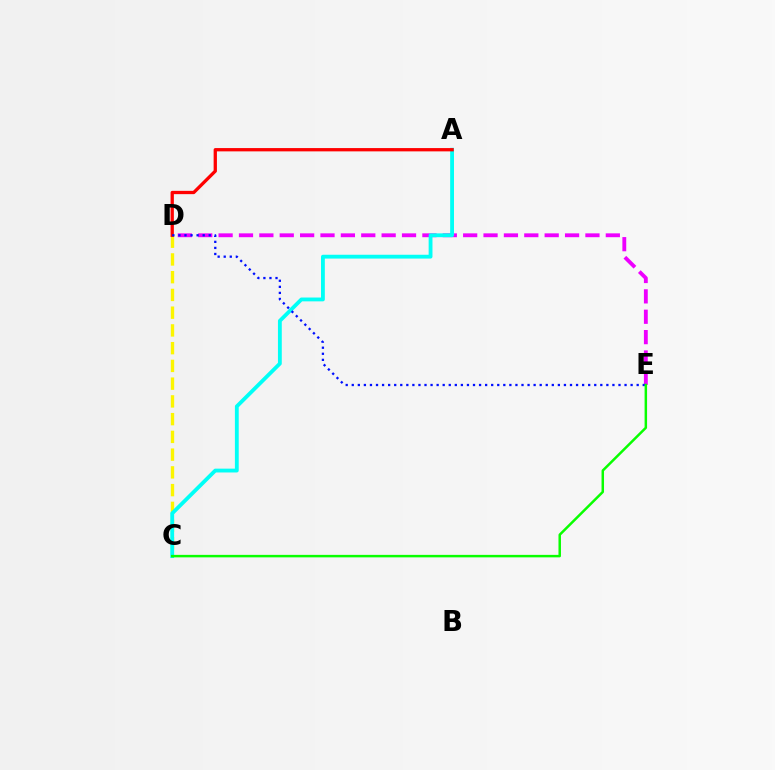{('C', 'D'): [{'color': '#fcf500', 'line_style': 'dashed', 'thickness': 2.41}], ('D', 'E'): [{'color': '#ee00ff', 'line_style': 'dashed', 'thickness': 2.77}, {'color': '#0010ff', 'line_style': 'dotted', 'thickness': 1.65}], ('A', 'C'): [{'color': '#00fff6', 'line_style': 'solid', 'thickness': 2.75}], ('A', 'D'): [{'color': '#ff0000', 'line_style': 'solid', 'thickness': 2.37}], ('C', 'E'): [{'color': '#08ff00', 'line_style': 'solid', 'thickness': 1.79}]}